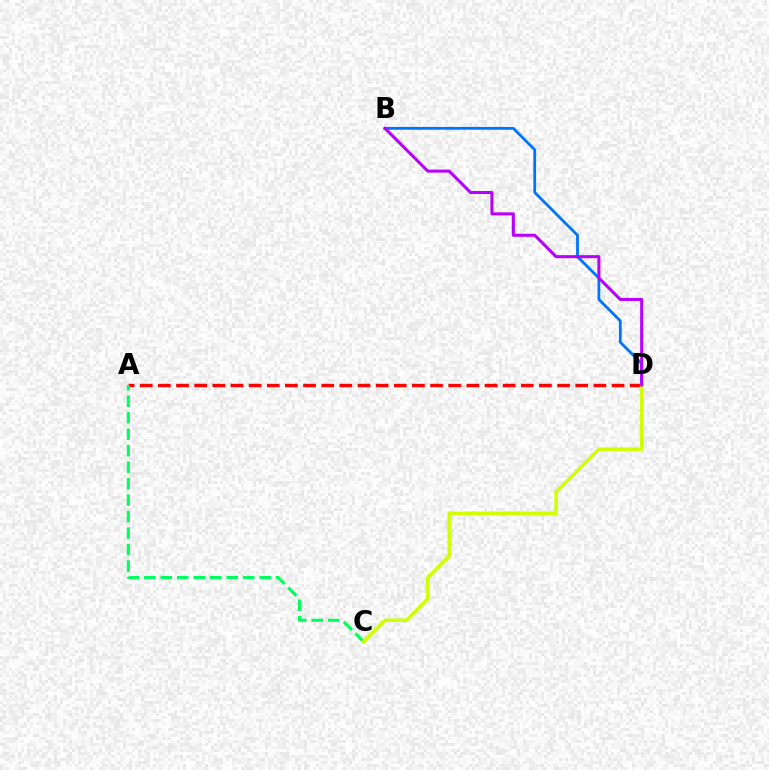{('A', 'D'): [{'color': '#ff0000', 'line_style': 'dashed', 'thickness': 2.47}], ('B', 'D'): [{'color': '#0074ff', 'line_style': 'solid', 'thickness': 2.01}, {'color': '#b900ff', 'line_style': 'solid', 'thickness': 2.19}], ('A', 'C'): [{'color': '#00ff5c', 'line_style': 'dashed', 'thickness': 2.24}], ('C', 'D'): [{'color': '#d1ff00', 'line_style': 'solid', 'thickness': 2.52}]}